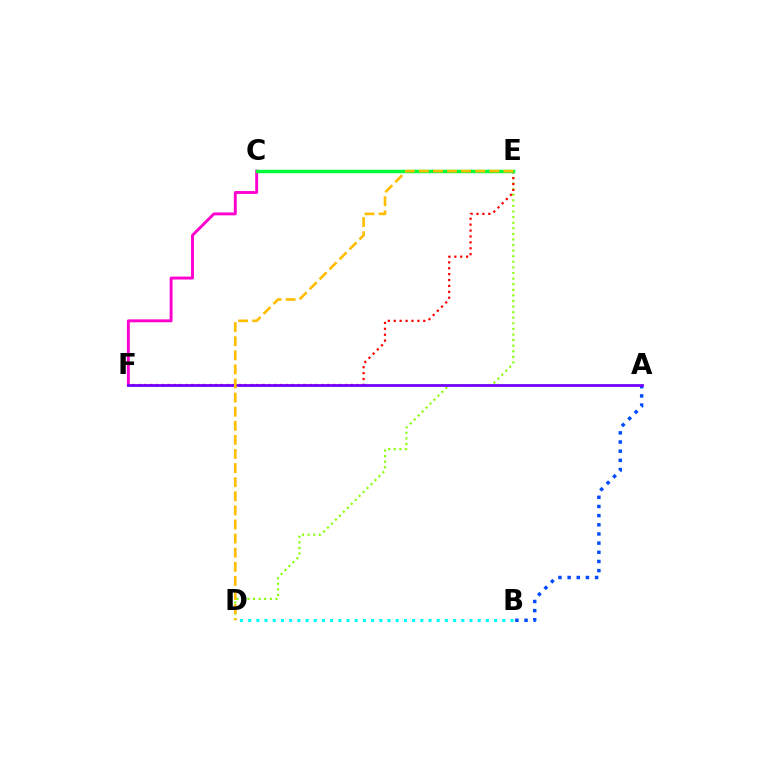{('A', 'B'): [{'color': '#004bff', 'line_style': 'dotted', 'thickness': 2.49}], ('C', 'F'): [{'color': '#ff00cf', 'line_style': 'solid', 'thickness': 2.1}], ('D', 'E'): [{'color': '#84ff00', 'line_style': 'dotted', 'thickness': 1.52}, {'color': '#ffbd00', 'line_style': 'dashed', 'thickness': 1.91}], ('E', 'F'): [{'color': '#ff0000', 'line_style': 'dotted', 'thickness': 1.6}], ('B', 'D'): [{'color': '#00fff6', 'line_style': 'dotted', 'thickness': 2.23}], ('C', 'E'): [{'color': '#00ff39', 'line_style': 'solid', 'thickness': 2.48}], ('A', 'F'): [{'color': '#7200ff', 'line_style': 'solid', 'thickness': 2.0}]}